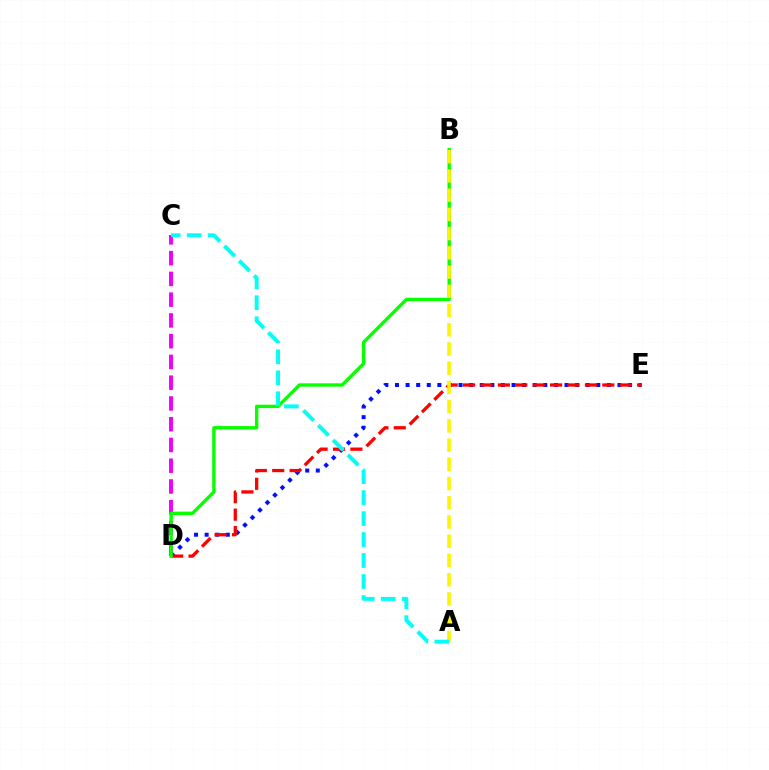{('C', 'D'): [{'color': '#ee00ff', 'line_style': 'dashed', 'thickness': 2.82}], ('D', 'E'): [{'color': '#0010ff', 'line_style': 'dotted', 'thickness': 2.88}, {'color': '#ff0000', 'line_style': 'dashed', 'thickness': 2.36}], ('B', 'D'): [{'color': '#08ff00', 'line_style': 'solid', 'thickness': 2.43}], ('A', 'B'): [{'color': '#fcf500', 'line_style': 'dashed', 'thickness': 2.61}], ('A', 'C'): [{'color': '#00fff6', 'line_style': 'dashed', 'thickness': 2.85}]}